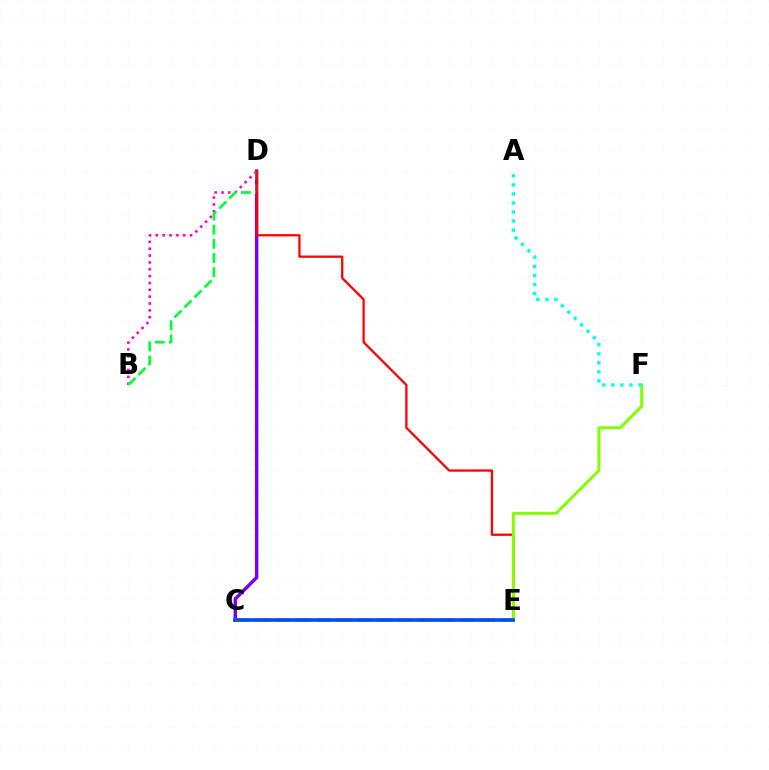{('C', 'D'): [{'color': '#7200ff', 'line_style': 'solid', 'thickness': 2.47}], ('B', 'D'): [{'color': '#ff00cf', 'line_style': 'dotted', 'thickness': 1.86}, {'color': '#00ff39', 'line_style': 'dashed', 'thickness': 1.92}], ('D', 'E'): [{'color': '#ff0000', 'line_style': 'solid', 'thickness': 1.63}], ('C', 'E'): [{'color': '#ffbd00', 'line_style': 'dashed', 'thickness': 2.78}, {'color': '#004bff', 'line_style': 'solid', 'thickness': 2.62}], ('E', 'F'): [{'color': '#84ff00', 'line_style': 'solid', 'thickness': 2.17}], ('A', 'F'): [{'color': '#00fff6', 'line_style': 'dotted', 'thickness': 2.45}]}